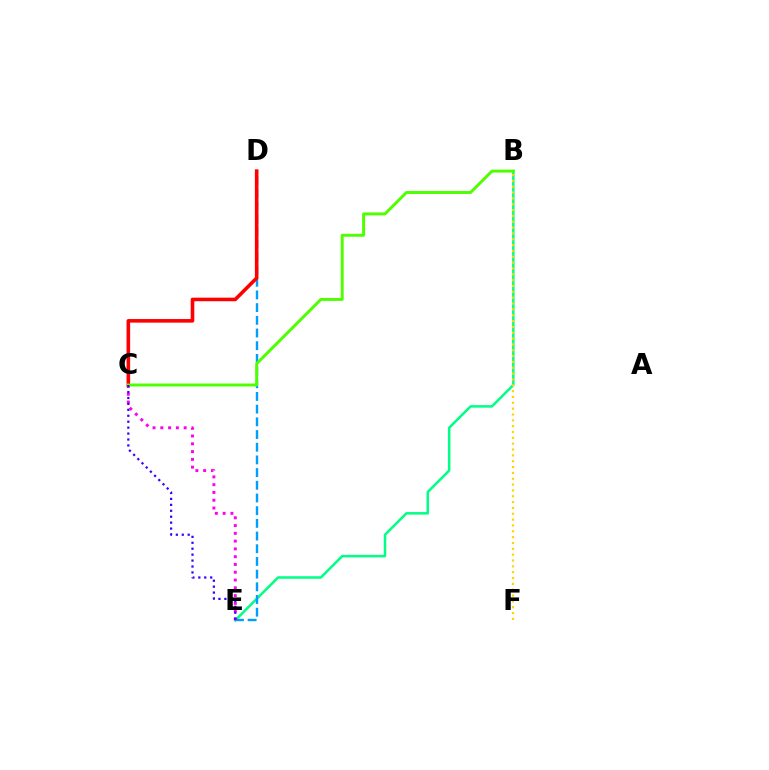{('B', 'E'): [{'color': '#00ff86', 'line_style': 'solid', 'thickness': 1.82}], ('D', 'E'): [{'color': '#009eff', 'line_style': 'dashed', 'thickness': 1.72}], ('C', 'D'): [{'color': '#ff0000', 'line_style': 'solid', 'thickness': 2.58}], ('C', 'E'): [{'color': '#ff00ed', 'line_style': 'dotted', 'thickness': 2.11}, {'color': '#3700ff', 'line_style': 'dotted', 'thickness': 1.61}], ('B', 'F'): [{'color': '#ffd500', 'line_style': 'dotted', 'thickness': 1.59}], ('B', 'C'): [{'color': '#4fff00', 'line_style': 'solid', 'thickness': 2.12}]}